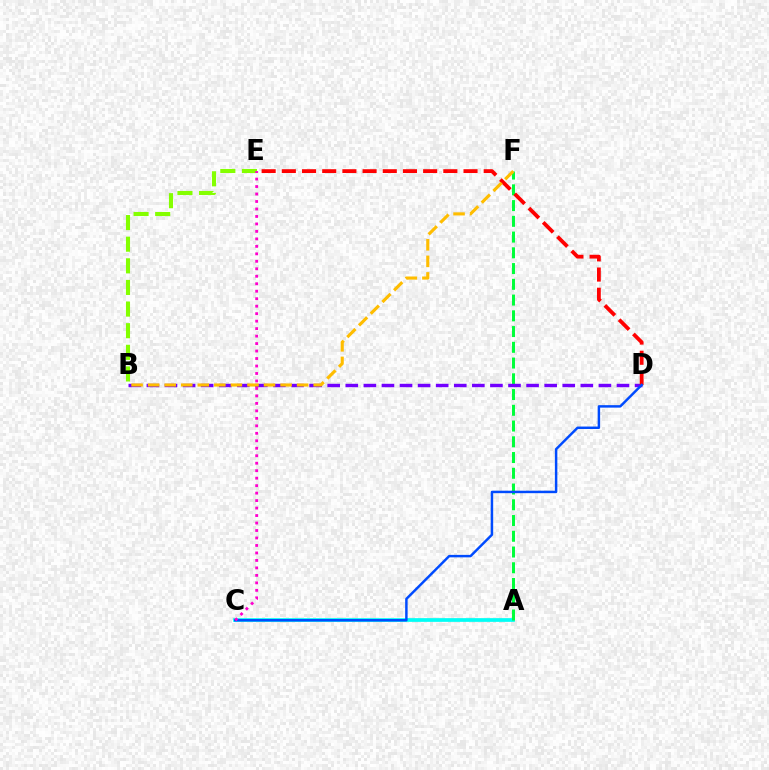{('A', 'C'): [{'color': '#00fff6', 'line_style': 'solid', 'thickness': 2.67}], ('A', 'F'): [{'color': '#00ff39', 'line_style': 'dashed', 'thickness': 2.14}], ('B', 'D'): [{'color': '#7200ff', 'line_style': 'dashed', 'thickness': 2.46}], ('D', 'E'): [{'color': '#ff0000', 'line_style': 'dashed', 'thickness': 2.74}], ('B', 'E'): [{'color': '#84ff00', 'line_style': 'dashed', 'thickness': 2.94}], ('C', 'D'): [{'color': '#004bff', 'line_style': 'solid', 'thickness': 1.78}], ('B', 'F'): [{'color': '#ffbd00', 'line_style': 'dashed', 'thickness': 2.25}], ('C', 'E'): [{'color': '#ff00cf', 'line_style': 'dotted', 'thickness': 2.03}]}